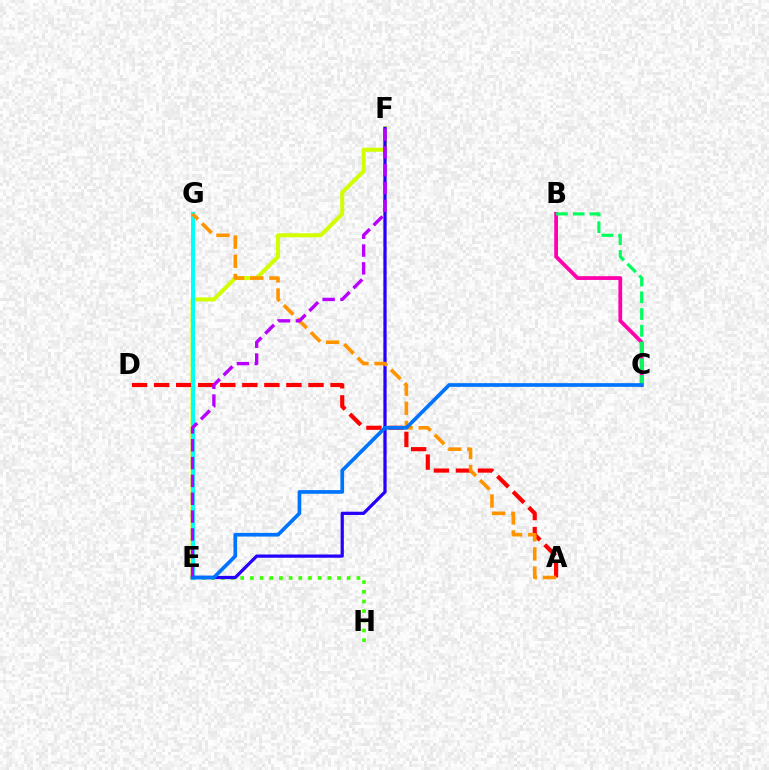{('E', 'H'): [{'color': '#3dff00', 'line_style': 'dotted', 'thickness': 2.63}], ('E', 'F'): [{'color': '#d1ff00', 'line_style': 'solid', 'thickness': 2.9}, {'color': '#2500ff', 'line_style': 'solid', 'thickness': 2.33}, {'color': '#b900ff', 'line_style': 'dashed', 'thickness': 2.42}], ('B', 'C'): [{'color': '#ff00ac', 'line_style': 'solid', 'thickness': 2.71}, {'color': '#00ff5c', 'line_style': 'dashed', 'thickness': 2.27}], ('A', 'D'): [{'color': '#ff0000', 'line_style': 'dashed', 'thickness': 3.0}], ('E', 'G'): [{'color': '#00fff6', 'line_style': 'solid', 'thickness': 2.84}], ('A', 'G'): [{'color': '#ff9400', 'line_style': 'dashed', 'thickness': 2.6}], ('C', 'E'): [{'color': '#0074ff', 'line_style': 'solid', 'thickness': 2.65}]}